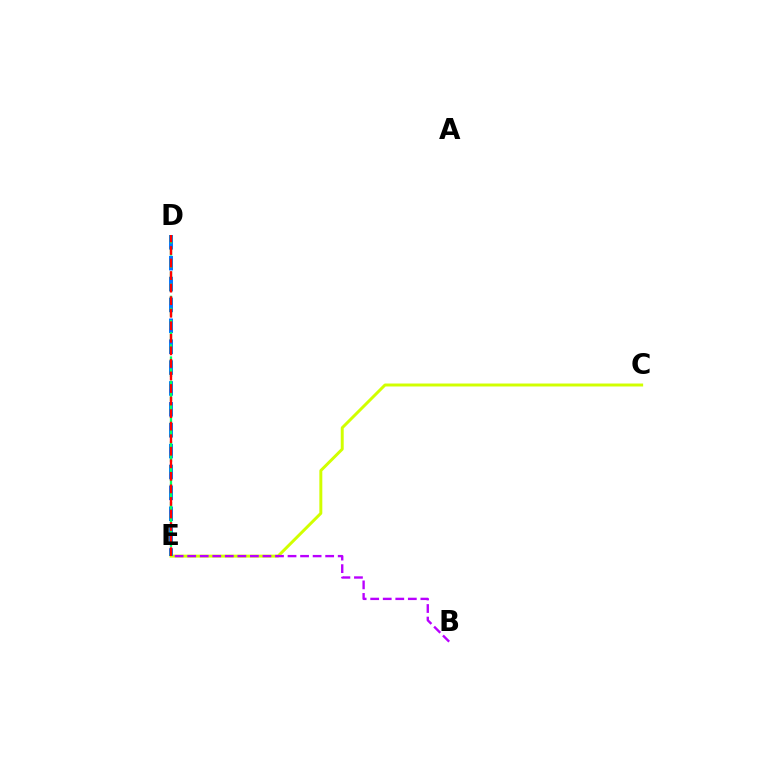{('C', 'E'): [{'color': '#d1ff00', 'line_style': 'solid', 'thickness': 2.13}], ('D', 'E'): [{'color': '#0074ff', 'line_style': 'dashed', 'thickness': 2.84}, {'color': '#00ff5c', 'line_style': 'dashed', 'thickness': 1.65}, {'color': '#ff0000', 'line_style': 'dashed', 'thickness': 1.7}], ('B', 'E'): [{'color': '#b900ff', 'line_style': 'dashed', 'thickness': 1.7}]}